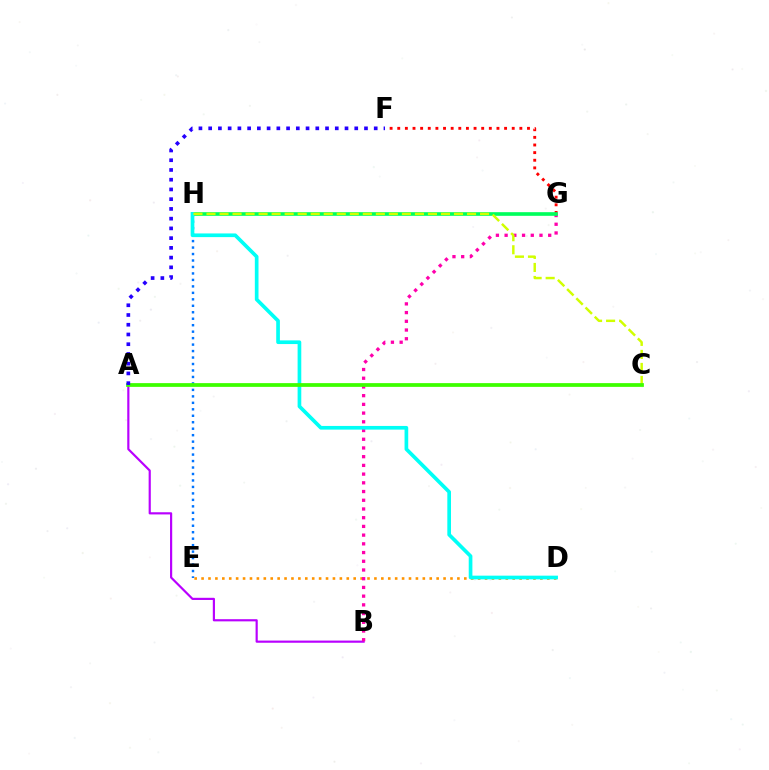{('E', 'H'): [{'color': '#0074ff', 'line_style': 'dotted', 'thickness': 1.76}], ('A', 'B'): [{'color': '#b900ff', 'line_style': 'solid', 'thickness': 1.57}], ('D', 'E'): [{'color': '#ff9400', 'line_style': 'dotted', 'thickness': 1.88}], ('F', 'G'): [{'color': '#ff0000', 'line_style': 'dotted', 'thickness': 2.07}], ('B', 'G'): [{'color': '#ff00ac', 'line_style': 'dotted', 'thickness': 2.37}], ('G', 'H'): [{'color': '#00ff5c', 'line_style': 'solid', 'thickness': 2.63}], ('D', 'H'): [{'color': '#00fff6', 'line_style': 'solid', 'thickness': 2.65}], ('C', 'H'): [{'color': '#d1ff00', 'line_style': 'dashed', 'thickness': 1.77}], ('A', 'C'): [{'color': '#3dff00', 'line_style': 'solid', 'thickness': 2.7}], ('A', 'F'): [{'color': '#2500ff', 'line_style': 'dotted', 'thickness': 2.65}]}